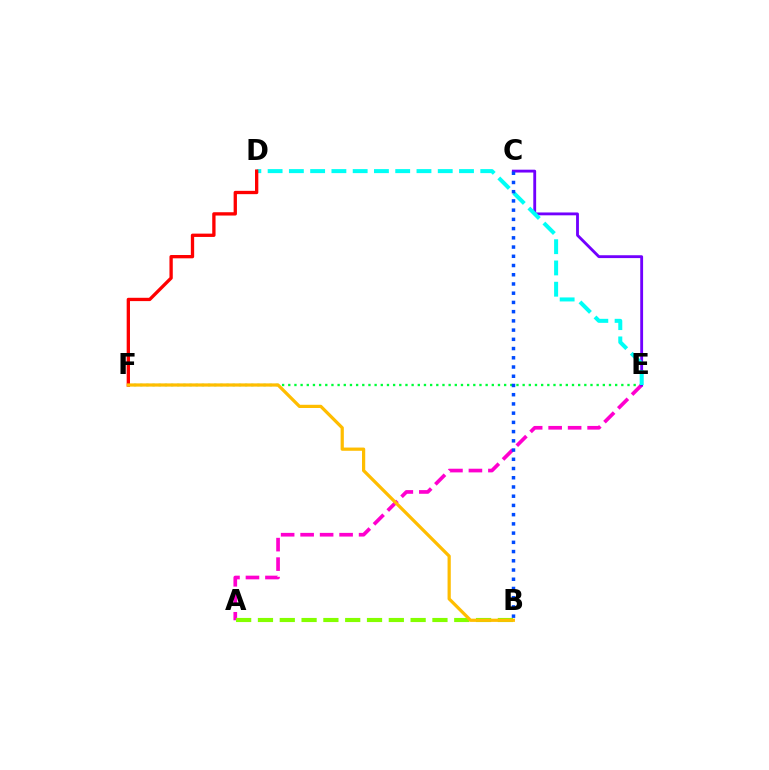{('E', 'F'): [{'color': '#00ff39', 'line_style': 'dotted', 'thickness': 1.68}], ('A', 'E'): [{'color': '#ff00cf', 'line_style': 'dashed', 'thickness': 2.65}], ('A', 'B'): [{'color': '#84ff00', 'line_style': 'dashed', 'thickness': 2.96}], ('C', 'E'): [{'color': '#7200ff', 'line_style': 'solid', 'thickness': 2.05}], ('D', 'E'): [{'color': '#00fff6', 'line_style': 'dashed', 'thickness': 2.89}], ('D', 'F'): [{'color': '#ff0000', 'line_style': 'solid', 'thickness': 2.39}], ('B', 'C'): [{'color': '#004bff', 'line_style': 'dotted', 'thickness': 2.51}], ('B', 'F'): [{'color': '#ffbd00', 'line_style': 'solid', 'thickness': 2.32}]}